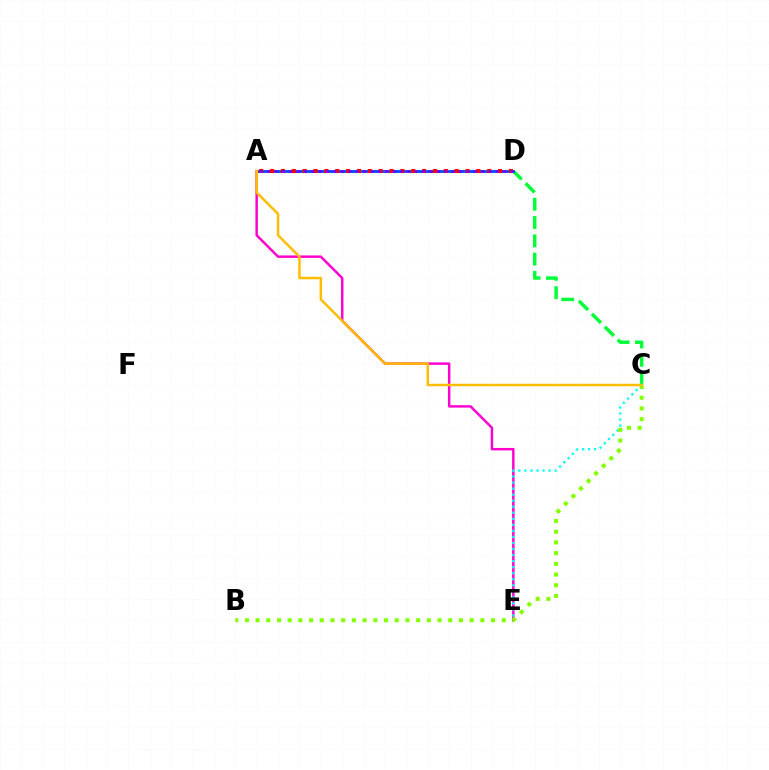{('A', 'E'): [{'color': '#ff00cf', 'line_style': 'solid', 'thickness': 1.77}], ('C', 'E'): [{'color': '#00fff6', 'line_style': 'dotted', 'thickness': 1.64}], ('B', 'C'): [{'color': '#84ff00', 'line_style': 'dotted', 'thickness': 2.91}], ('C', 'D'): [{'color': '#00ff39', 'line_style': 'dashed', 'thickness': 2.49}], ('A', 'D'): [{'color': '#004bff', 'line_style': 'solid', 'thickness': 2.04}, {'color': '#ff0000', 'line_style': 'dotted', 'thickness': 2.95}, {'color': '#7200ff', 'line_style': 'dotted', 'thickness': 2.0}], ('A', 'C'): [{'color': '#ffbd00', 'line_style': 'solid', 'thickness': 1.79}]}